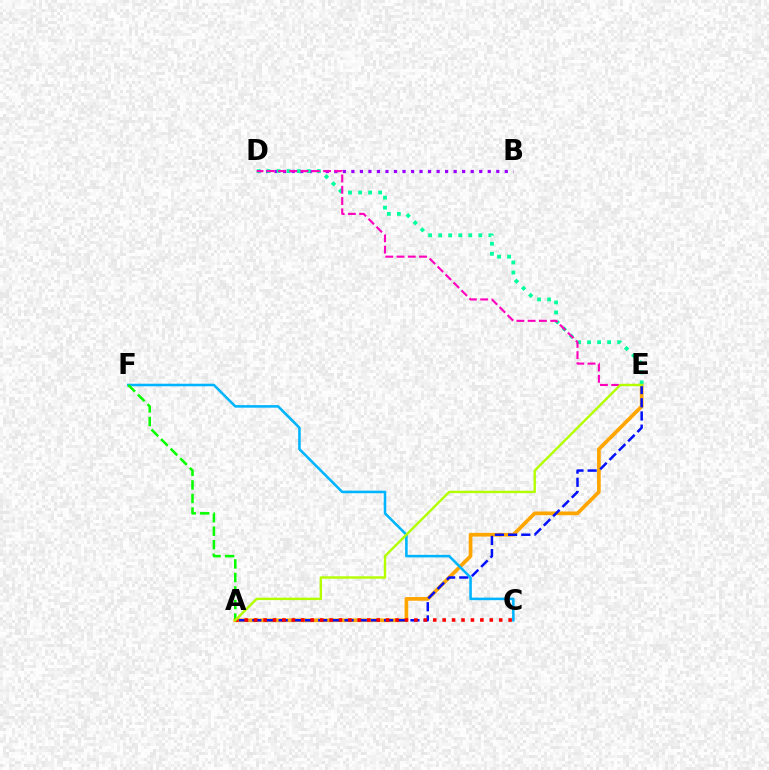{('A', 'E'): [{'color': '#ffa500', 'line_style': 'solid', 'thickness': 2.66}, {'color': '#0010ff', 'line_style': 'dashed', 'thickness': 1.79}, {'color': '#b3ff00', 'line_style': 'solid', 'thickness': 1.72}], ('B', 'D'): [{'color': '#9b00ff', 'line_style': 'dotted', 'thickness': 2.32}], ('C', 'F'): [{'color': '#00b5ff', 'line_style': 'solid', 'thickness': 1.85}], ('A', 'F'): [{'color': '#08ff00', 'line_style': 'dashed', 'thickness': 1.84}], ('D', 'E'): [{'color': '#00ff9d', 'line_style': 'dotted', 'thickness': 2.73}, {'color': '#ff00bd', 'line_style': 'dashed', 'thickness': 1.53}], ('A', 'C'): [{'color': '#ff0000', 'line_style': 'dotted', 'thickness': 2.56}]}